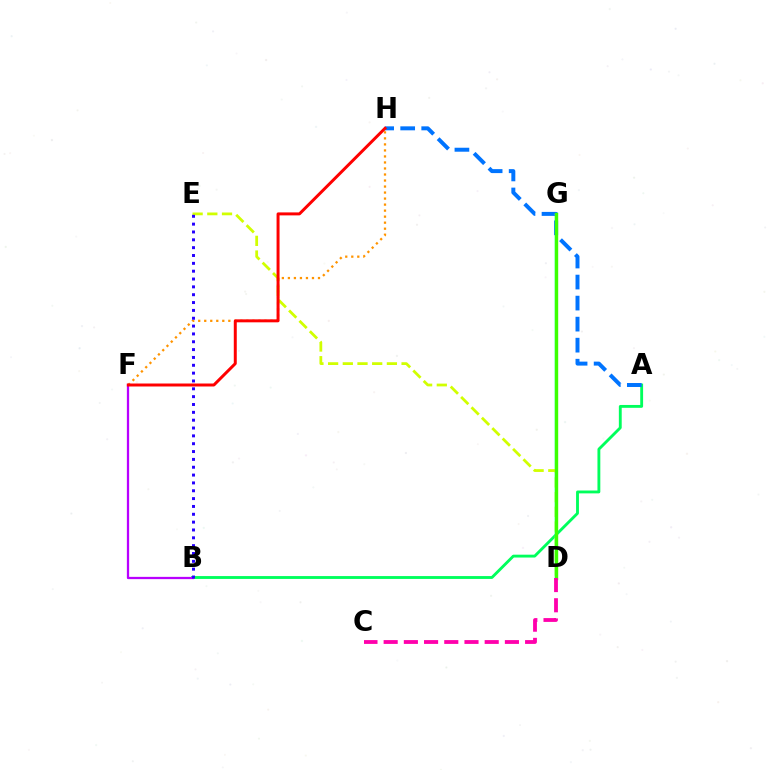{('A', 'B'): [{'color': '#00ff5c', 'line_style': 'solid', 'thickness': 2.06}], ('D', 'G'): [{'color': '#00fff6', 'line_style': 'solid', 'thickness': 1.74}, {'color': '#3dff00', 'line_style': 'solid', 'thickness': 2.44}], ('A', 'H'): [{'color': '#0074ff', 'line_style': 'dashed', 'thickness': 2.86}], ('F', 'H'): [{'color': '#ff9400', 'line_style': 'dotted', 'thickness': 1.64}, {'color': '#ff0000', 'line_style': 'solid', 'thickness': 2.14}], ('D', 'E'): [{'color': '#d1ff00', 'line_style': 'dashed', 'thickness': 2.0}], ('B', 'F'): [{'color': '#b900ff', 'line_style': 'solid', 'thickness': 1.63}], ('C', 'D'): [{'color': '#ff00ac', 'line_style': 'dashed', 'thickness': 2.75}], ('B', 'E'): [{'color': '#2500ff', 'line_style': 'dotted', 'thickness': 2.13}]}